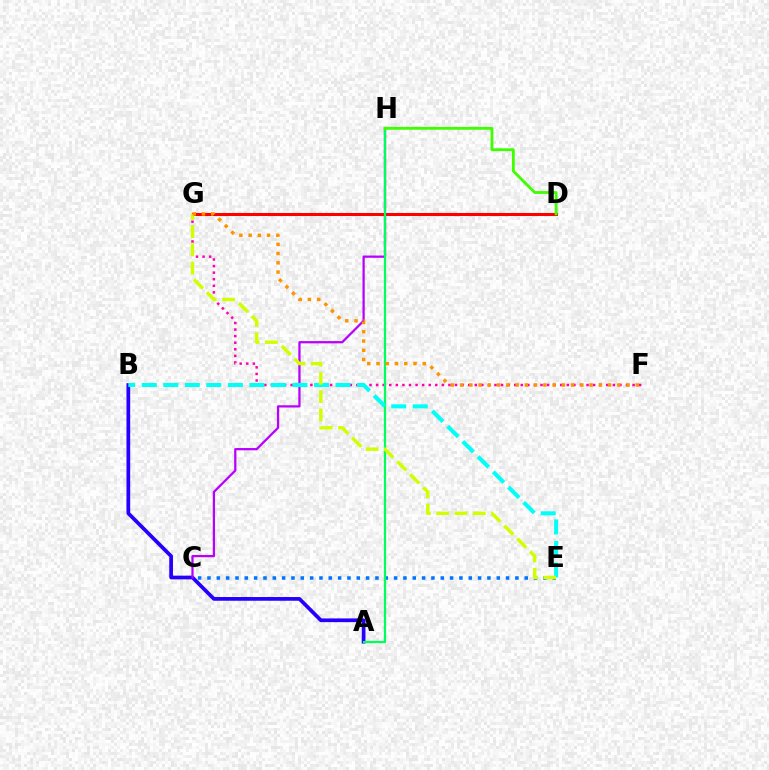{('F', 'G'): [{'color': '#ff00ac', 'line_style': 'dotted', 'thickness': 1.79}, {'color': '#ff9400', 'line_style': 'dotted', 'thickness': 2.51}], ('C', 'E'): [{'color': '#0074ff', 'line_style': 'dotted', 'thickness': 2.54}], ('A', 'B'): [{'color': '#2500ff', 'line_style': 'solid', 'thickness': 2.68}], ('D', 'G'): [{'color': '#ff0000', 'line_style': 'solid', 'thickness': 2.19}], ('C', 'H'): [{'color': '#b900ff', 'line_style': 'solid', 'thickness': 1.62}], ('A', 'H'): [{'color': '#00ff5c', 'line_style': 'solid', 'thickness': 1.6}], ('B', 'E'): [{'color': '#00fff6', 'line_style': 'dashed', 'thickness': 2.92}], ('E', 'G'): [{'color': '#d1ff00', 'line_style': 'dashed', 'thickness': 2.48}], ('D', 'H'): [{'color': '#3dff00', 'line_style': 'solid', 'thickness': 2.03}]}